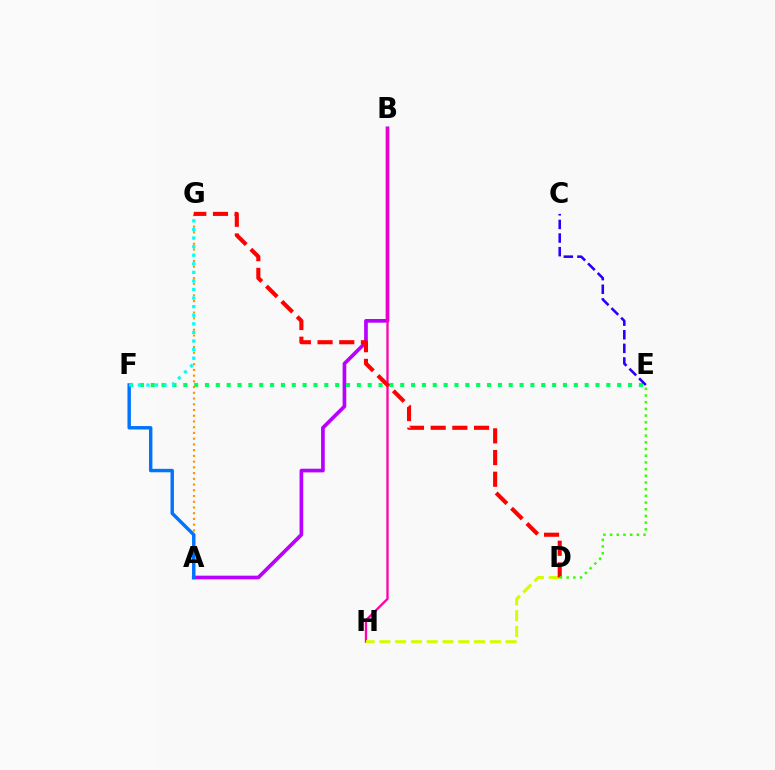{('A', 'B'): [{'color': '#b900ff', 'line_style': 'solid', 'thickness': 2.64}], ('B', 'H'): [{'color': '#ff00ac', 'line_style': 'solid', 'thickness': 1.66}], ('E', 'F'): [{'color': '#00ff5c', 'line_style': 'dotted', 'thickness': 2.95}], ('A', 'G'): [{'color': '#ff9400', 'line_style': 'dotted', 'thickness': 1.56}], ('D', 'H'): [{'color': '#d1ff00', 'line_style': 'dashed', 'thickness': 2.14}], ('D', 'G'): [{'color': '#ff0000', 'line_style': 'dashed', 'thickness': 2.95}], ('A', 'F'): [{'color': '#0074ff', 'line_style': 'solid', 'thickness': 2.47}], ('C', 'E'): [{'color': '#2500ff', 'line_style': 'dashed', 'thickness': 1.85}], ('F', 'G'): [{'color': '#00fff6', 'line_style': 'dotted', 'thickness': 2.33}], ('D', 'E'): [{'color': '#3dff00', 'line_style': 'dotted', 'thickness': 1.82}]}